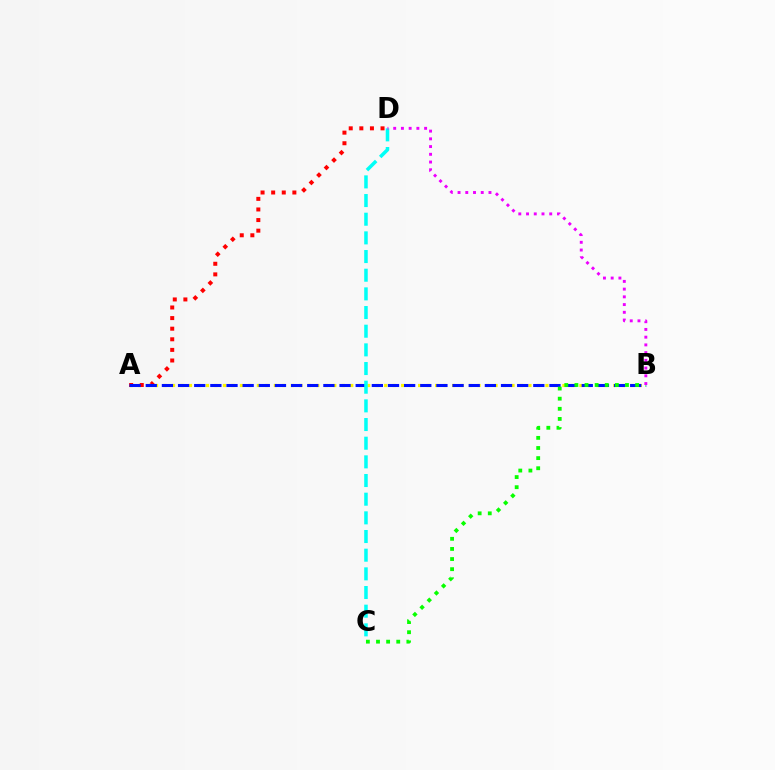{('A', 'B'): [{'color': '#fcf500', 'line_style': 'dotted', 'thickness': 2.31}, {'color': '#0010ff', 'line_style': 'dashed', 'thickness': 2.19}], ('A', 'D'): [{'color': '#ff0000', 'line_style': 'dotted', 'thickness': 2.88}], ('C', 'D'): [{'color': '#00fff6', 'line_style': 'dashed', 'thickness': 2.54}], ('B', 'C'): [{'color': '#08ff00', 'line_style': 'dotted', 'thickness': 2.75}], ('B', 'D'): [{'color': '#ee00ff', 'line_style': 'dotted', 'thickness': 2.1}]}